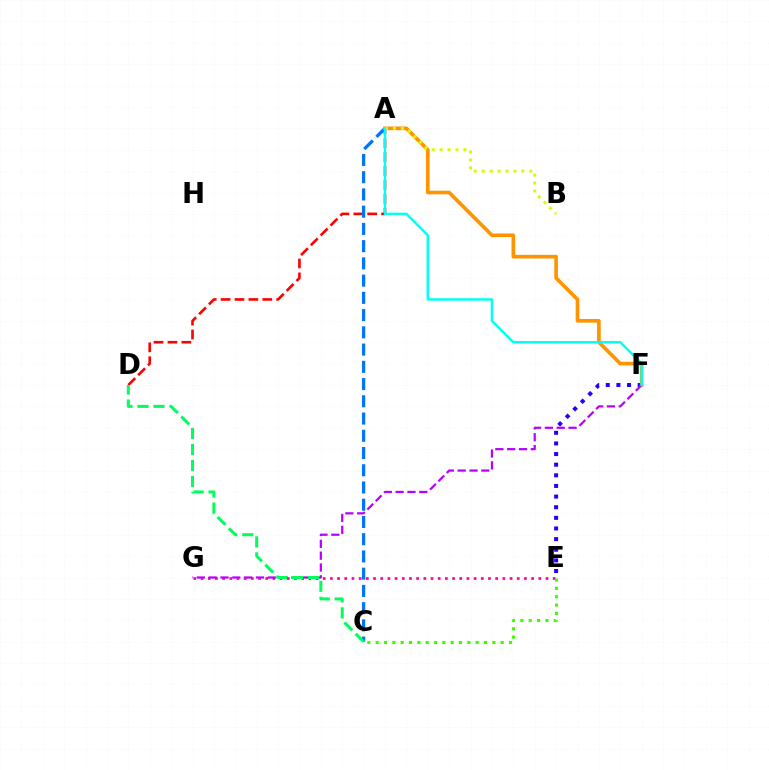{('E', 'F'): [{'color': '#2500ff', 'line_style': 'dotted', 'thickness': 2.89}], ('A', 'D'): [{'color': '#ff0000', 'line_style': 'dashed', 'thickness': 1.89}], ('E', 'G'): [{'color': '#ff00ac', 'line_style': 'dotted', 'thickness': 1.95}], ('C', 'E'): [{'color': '#3dff00', 'line_style': 'dotted', 'thickness': 2.27}], ('A', 'C'): [{'color': '#0074ff', 'line_style': 'dashed', 'thickness': 2.34}], ('A', 'F'): [{'color': '#ff9400', 'line_style': 'solid', 'thickness': 2.62}, {'color': '#00fff6', 'line_style': 'solid', 'thickness': 1.77}], ('F', 'G'): [{'color': '#b900ff', 'line_style': 'dashed', 'thickness': 1.61}], ('A', 'B'): [{'color': '#d1ff00', 'line_style': 'dotted', 'thickness': 2.16}], ('C', 'D'): [{'color': '#00ff5c', 'line_style': 'dashed', 'thickness': 2.17}]}